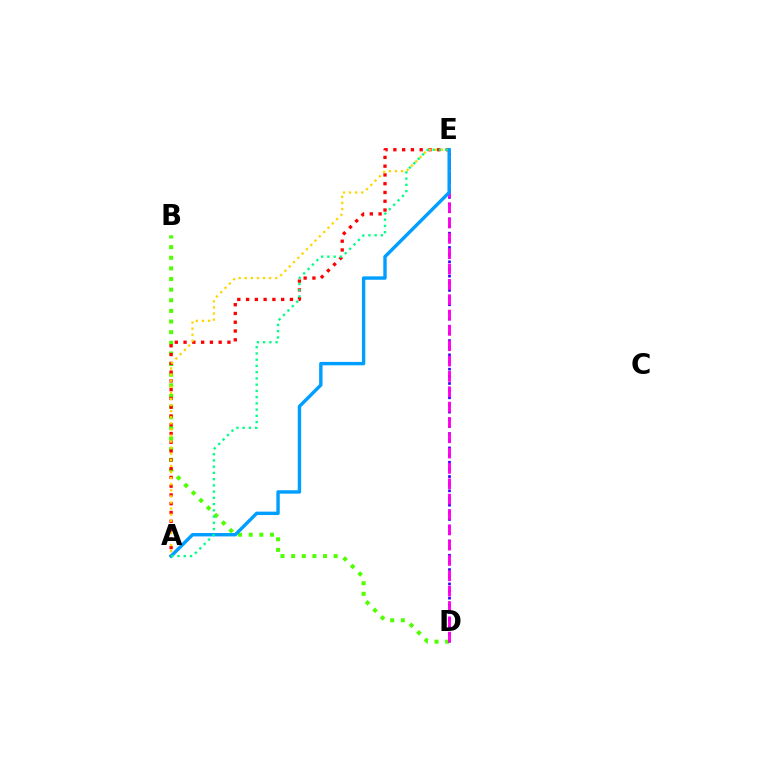{('B', 'D'): [{'color': '#4fff00', 'line_style': 'dotted', 'thickness': 2.89}], ('A', 'E'): [{'color': '#ff0000', 'line_style': 'dotted', 'thickness': 2.38}, {'color': '#ffd500', 'line_style': 'dotted', 'thickness': 1.65}, {'color': '#009eff', 'line_style': 'solid', 'thickness': 2.44}, {'color': '#00ff86', 'line_style': 'dotted', 'thickness': 1.69}], ('D', 'E'): [{'color': '#3700ff', 'line_style': 'dotted', 'thickness': 1.94}, {'color': '#ff00ed', 'line_style': 'dashed', 'thickness': 2.08}]}